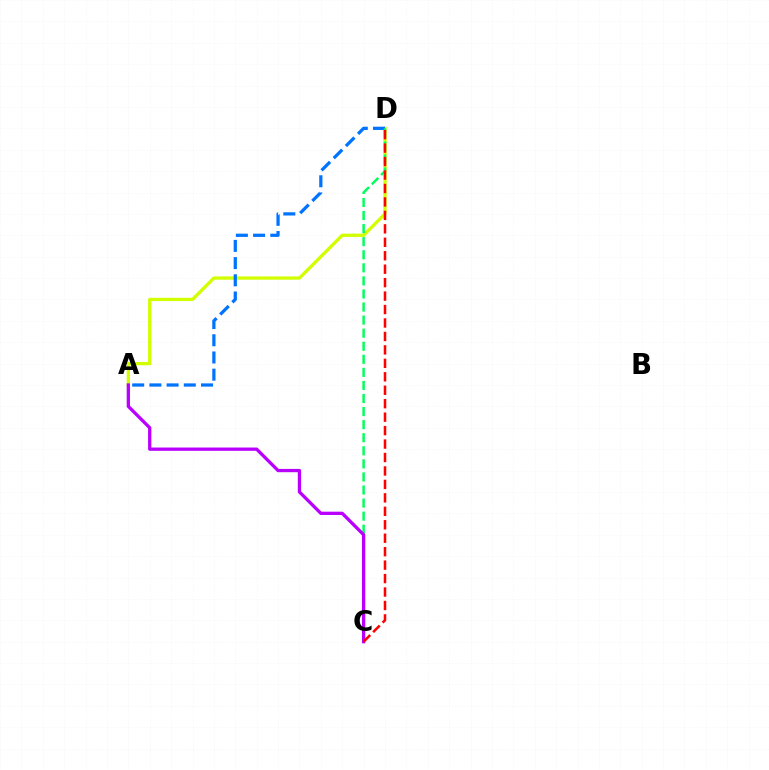{('A', 'D'): [{'color': '#d1ff00', 'line_style': 'solid', 'thickness': 2.36}, {'color': '#0074ff', 'line_style': 'dashed', 'thickness': 2.34}], ('C', 'D'): [{'color': '#00ff5c', 'line_style': 'dashed', 'thickness': 1.78}, {'color': '#ff0000', 'line_style': 'dashed', 'thickness': 1.83}], ('A', 'C'): [{'color': '#b900ff', 'line_style': 'solid', 'thickness': 2.37}]}